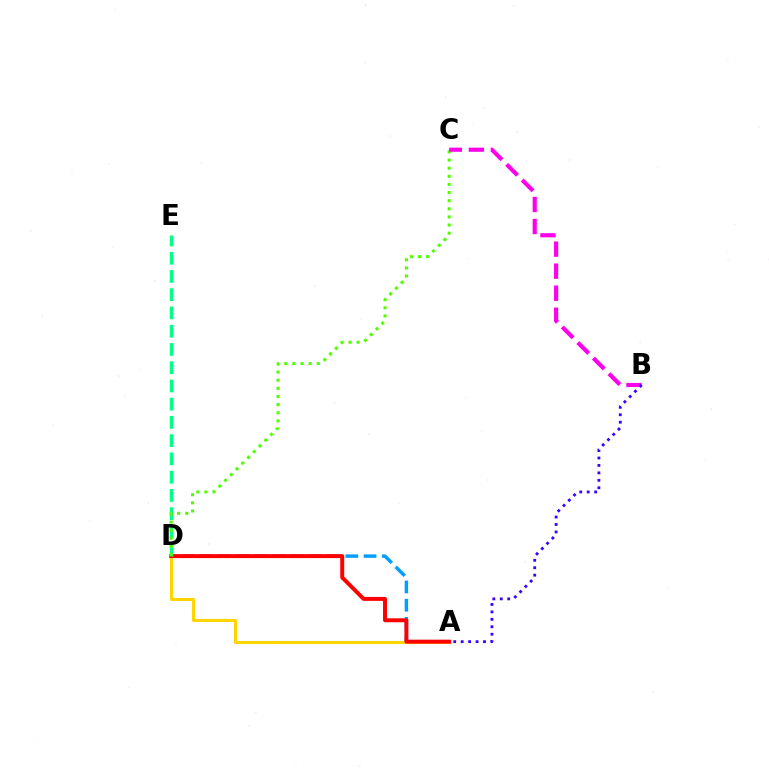{('A', 'D'): [{'color': '#009eff', 'line_style': 'dashed', 'thickness': 2.48}, {'color': '#ffd500', 'line_style': 'solid', 'thickness': 2.19}, {'color': '#ff0000', 'line_style': 'solid', 'thickness': 2.85}], ('D', 'E'): [{'color': '#00ff86', 'line_style': 'dashed', 'thickness': 2.48}], ('C', 'D'): [{'color': '#4fff00', 'line_style': 'dotted', 'thickness': 2.21}], ('B', 'C'): [{'color': '#ff00ed', 'line_style': 'dashed', 'thickness': 2.99}], ('A', 'B'): [{'color': '#3700ff', 'line_style': 'dotted', 'thickness': 2.02}]}